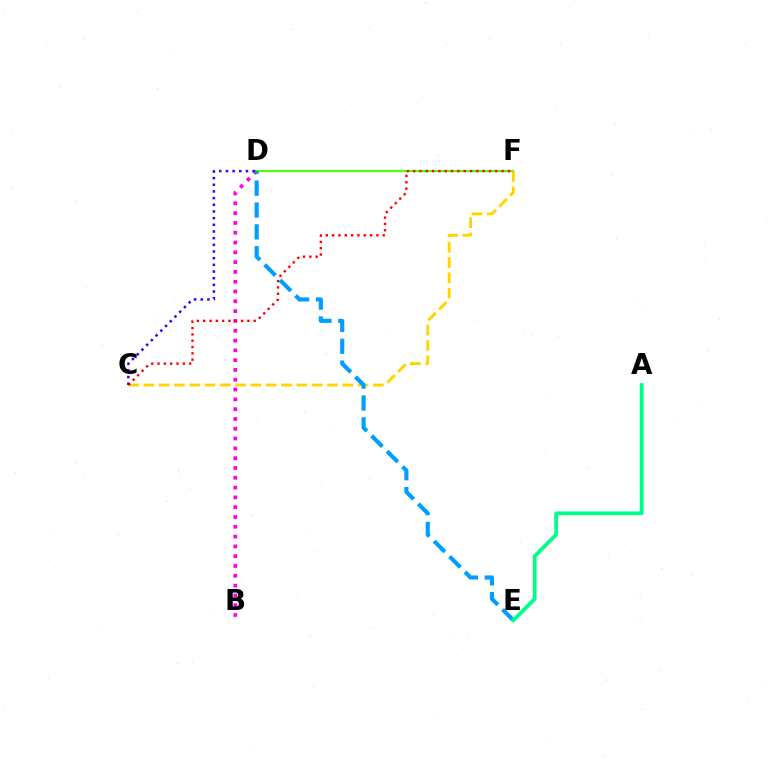{('B', 'D'): [{'color': '#ff00ed', 'line_style': 'dotted', 'thickness': 2.66}], ('D', 'F'): [{'color': '#4fff00', 'line_style': 'solid', 'thickness': 1.56}], ('C', 'F'): [{'color': '#ffd500', 'line_style': 'dashed', 'thickness': 2.08}, {'color': '#ff0000', 'line_style': 'dotted', 'thickness': 1.72}], ('D', 'E'): [{'color': '#009eff', 'line_style': 'dashed', 'thickness': 2.97}], ('A', 'E'): [{'color': '#00ff86', 'line_style': 'solid', 'thickness': 2.7}], ('C', 'D'): [{'color': '#3700ff', 'line_style': 'dotted', 'thickness': 1.81}]}